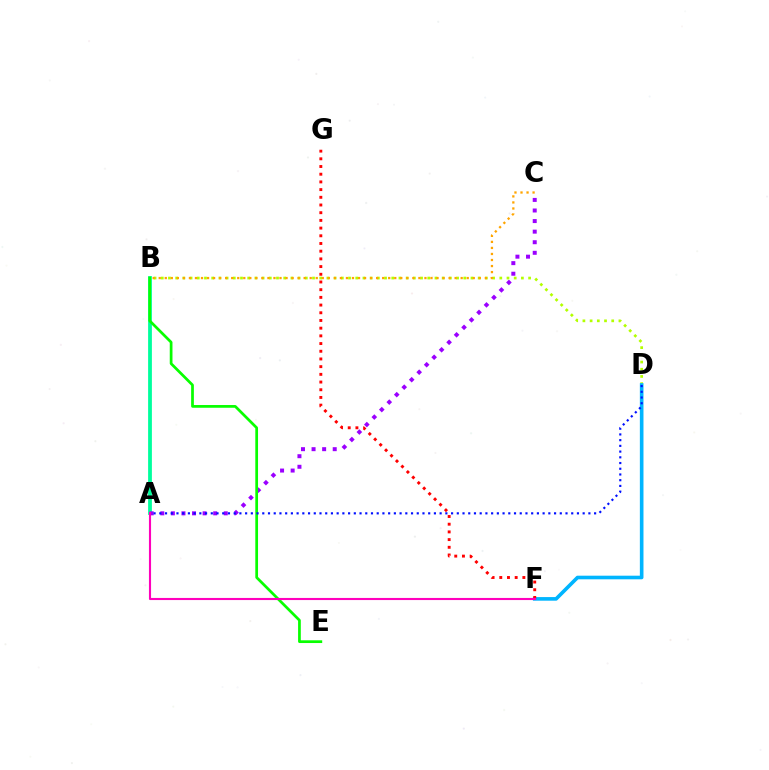{('A', 'B'): [{'color': '#00ff9d', 'line_style': 'solid', 'thickness': 2.72}], ('A', 'C'): [{'color': '#9b00ff', 'line_style': 'dotted', 'thickness': 2.87}], ('B', 'E'): [{'color': '#08ff00', 'line_style': 'solid', 'thickness': 1.97}], ('B', 'D'): [{'color': '#b3ff00', 'line_style': 'dotted', 'thickness': 1.96}], ('D', 'F'): [{'color': '#00b5ff', 'line_style': 'solid', 'thickness': 2.61}], ('B', 'C'): [{'color': '#ffa500', 'line_style': 'dotted', 'thickness': 1.64}], ('F', 'G'): [{'color': '#ff0000', 'line_style': 'dotted', 'thickness': 2.09}], ('A', 'D'): [{'color': '#0010ff', 'line_style': 'dotted', 'thickness': 1.55}], ('A', 'F'): [{'color': '#ff00bd', 'line_style': 'solid', 'thickness': 1.52}]}